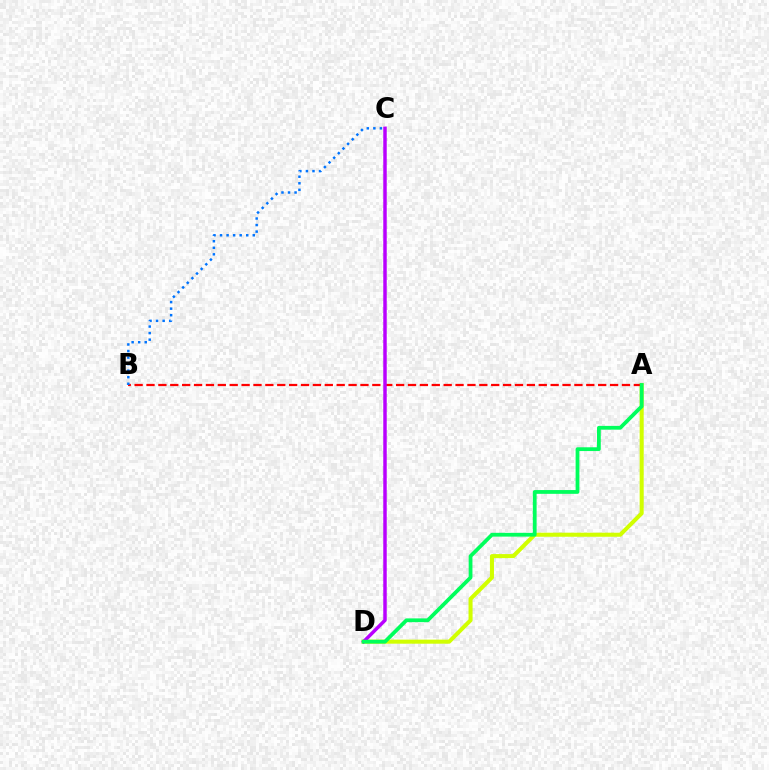{('A', 'D'): [{'color': '#d1ff00', 'line_style': 'solid', 'thickness': 2.91}, {'color': '#00ff5c', 'line_style': 'solid', 'thickness': 2.72}], ('A', 'B'): [{'color': '#ff0000', 'line_style': 'dashed', 'thickness': 1.61}], ('B', 'C'): [{'color': '#0074ff', 'line_style': 'dotted', 'thickness': 1.78}], ('C', 'D'): [{'color': '#b900ff', 'line_style': 'solid', 'thickness': 2.5}]}